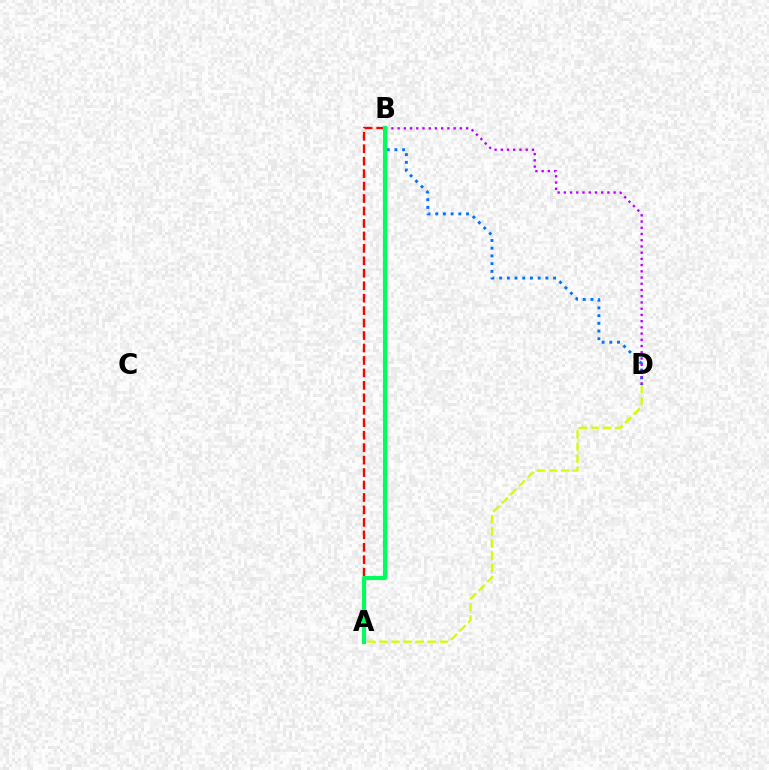{('B', 'D'): [{'color': '#0074ff', 'line_style': 'dotted', 'thickness': 2.09}, {'color': '#b900ff', 'line_style': 'dotted', 'thickness': 1.69}], ('A', 'B'): [{'color': '#ff0000', 'line_style': 'dashed', 'thickness': 1.69}, {'color': '#00ff5c', 'line_style': 'solid', 'thickness': 2.97}], ('A', 'D'): [{'color': '#d1ff00', 'line_style': 'dashed', 'thickness': 1.65}]}